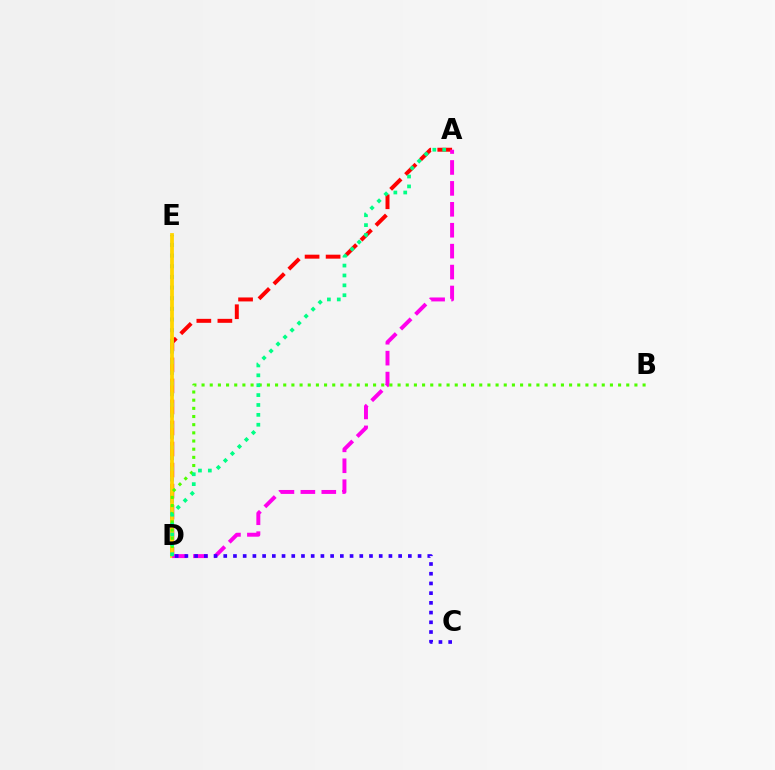{('A', 'D'): [{'color': '#ff0000', 'line_style': 'dashed', 'thickness': 2.86}, {'color': '#ff00ed', 'line_style': 'dashed', 'thickness': 2.84}, {'color': '#00ff86', 'line_style': 'dotted', 'thickness': 2.69}], ('D', 'E'): [{'color': '#009eff', 'line_style': 'dotted', 'thickness': 2.9}, {'color': '#ffd500', 'line_style': 'solid', 'thickness': 2.72}], ('B', 'D'): [{'color': '#4fff00', 'line_style': 'dotted', 'thickness': 2.22}], ('C', 'D'): [{'color': '#3700ff', 'line_style': 'dotted', 'thickness': 2.64}]}